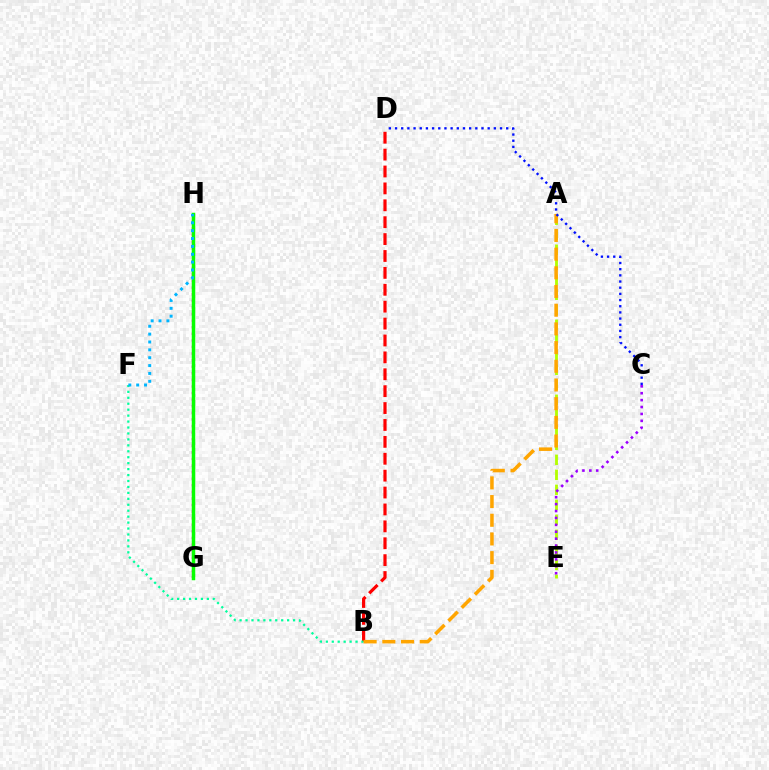{('B', 'D'): [{'color': '#ff0000', 'line_style': 'dashed', 'thickness': 2.3}], ('A', 'E'): [{'color': '#b3ff00', 'line_style': 'dashed', 'thickness': 2.04}], ('B', 'F'): [{'color': '#00ff9d', 'line_style': 'dotted', 'thickness': 1.61}], ('A', 'B'): [{'color': '#ffa500', 'line_style': 'dashed', 'thickness': 2.54}], ('C', 'E'): [{'color': '#9b00ff', 'line_style': 'dotted', 'thickness': 1.88}], ('C', 'D'): [{'color': '#0010ff', 'line_style': 'dotted', 'thickness': 1.68}], ('G', 'H'): [{'color': '#ff00bd', 'line_style': 'dotted', 'thickness': 1.79}, {'color': '#08ff00', 'line_style': 'solid', 'thickness': 2.52}], ('F', 'H'): [{'color': '#00b5ff', 'line_style': 'dotted', 'thickness': 2.14}]}